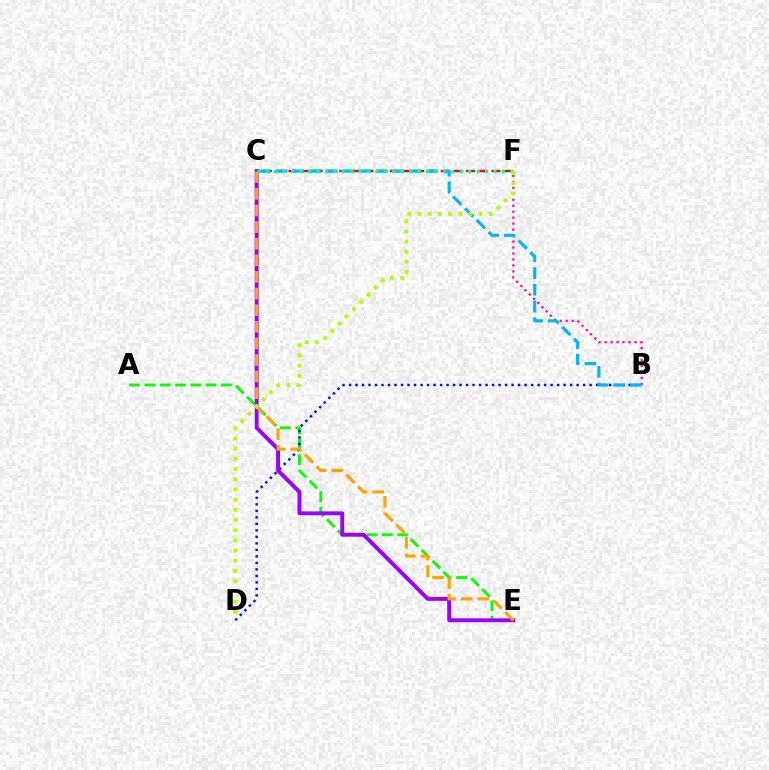{('B', 'F'): [{'color': '#ff00bd', 'line_style': 'dotted', 'thickness': 1.62}], ('C', 'F'): [{'color': '#ff0000', 'line_style': 'dashed', 'thickness': 1.72}, {'color': '#00ff9d', 'line_style': 'dotted', 'thickness': 2.29}], ('A', 'E'): [{'color': '#08ff00', 'line_style': 'dashed', 'thickness': 2.08}], ('B', 'D'): [{'color': '#0010ff', 'line_style': 'dotted', 'thickness': 1.77}], ('B', 'C'): [{'color': '#00b5ff', 'line_style': 'dashed', 'thickness': 2.27}], ('C', 'E'): [{'color': '#9b00ff', 'line_style': 'solid', 'thickness': 2.81}, {'color': '#ffa500', 'line_style': 'dashed', 'thickness': 2.26}], ('D', 'F'): [{'color': '#b3ff00', 'line_style': 'dotted', 'thickness': 2.77}]}